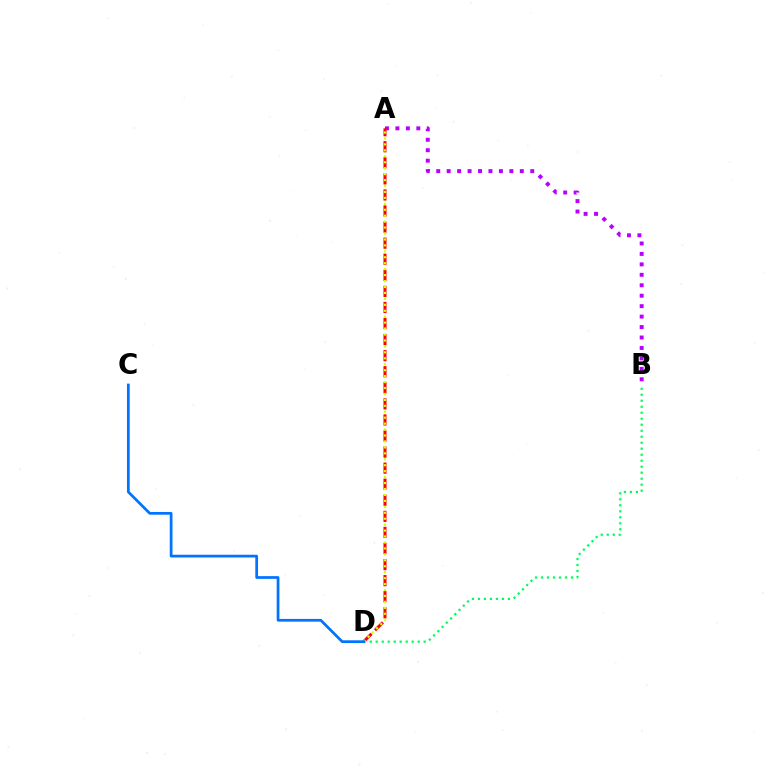{('A', 'B'): [{'color': '#b900ff', 'line_style': 'dotted', 'thickness': 2.84}], ('A', 'D'): [{'color': '#ff0000', 'line_style': 'dashed', 'thickness': 2.18}, {'color': '#d1ff00', 'line_style': 'dotted', 'thickness': 1.61}], ('B', 'D'): [{'color': '#00ff5c', 'line_style': 'dotted', 'thickness': 1.63}], ('C', 'D'): [{'color': '#0074ff', 'line_style': 'solid', 'thickness': 1.97}]}